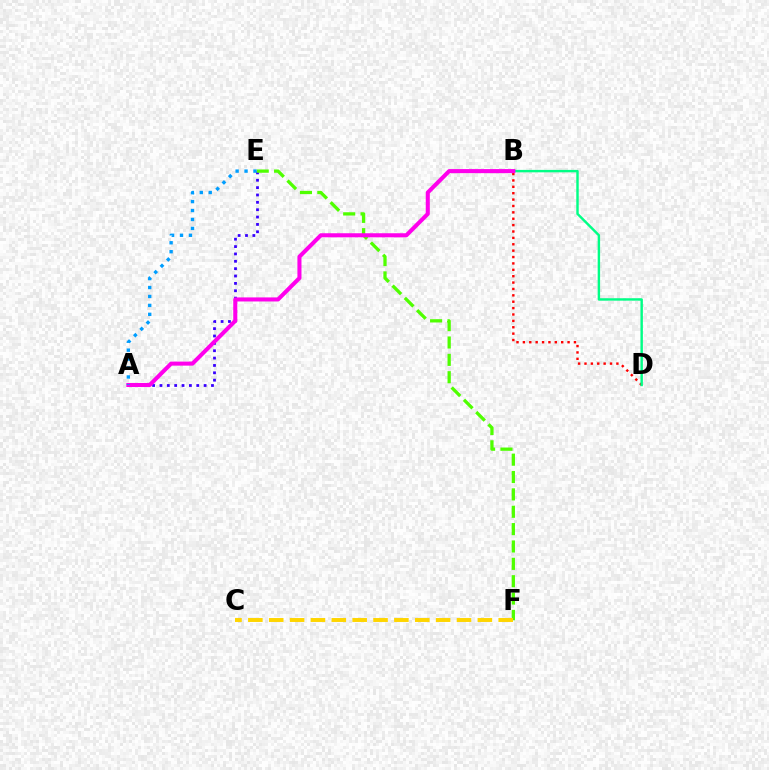{('B', 'D'): [{'color': '#ff0000', 'line_style': 'dotted', 'thickness': 1.73}, {'color': '#00ff86', 'line_style': 'solid', 'thickness': 1.75}], ('A', 'E'): [{'color': '#3700ff', 'line_style': 'dotted', 'thickness': 2.0}, {'color': '#009eff', 'line_style': 'dotted', 'thickness': 2.43}], ('E', 'F'): [{'color': '#4fff00', 'line_style': 'dashed', 'thickness': 2.36}], ('C', 'F'): [{'color': '#ffd500', 'line_style': 'dashed', 'thickness': 2.83}], ('A', 'B'): [{'color': '#ff00ed', 'line_style': 'solid', 'thickness': 2.92}]}